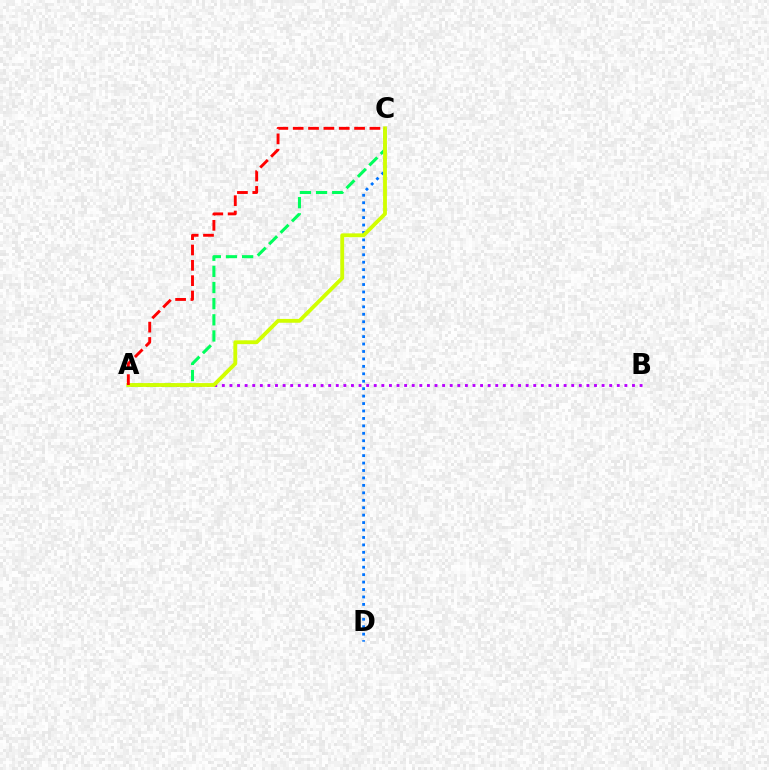{('A', 'B'): [{'color': '#b900ff', 'line_style': 'dotted', 'thickness': 2.06}], ('C', 'D'): [{'color': '#0074ff', 'line_style': 'dotted', 'thickness': 2.02}], ('A', 'C'): [{'color': '#00ff5c', 'line_style': 'dashed', 'thickness': 2.19}, {'color': '#d1ff00', 'line_style': 'solid', 'thickness': 2.76}, {'color': '#ff0000', 'line_style': 'dashed', 'thickness': 2.08}]}